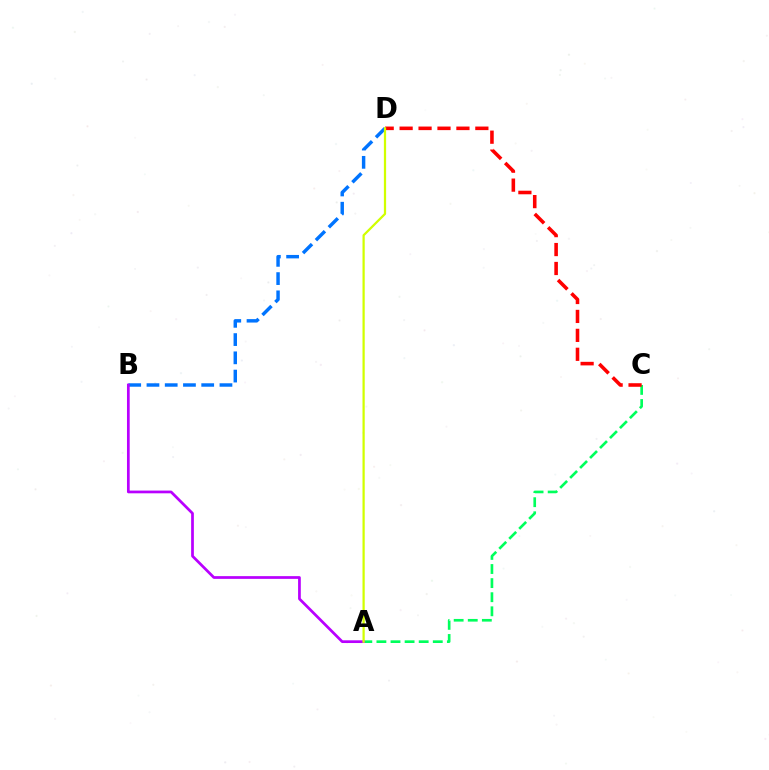{('B', 'D'): [{'color': '#0074ff', 'line_style': 'dashed', 'thickness': 2.48}], ('A', 'C'): [{'color': '#00ff5c', 'line_style': 'dashed', 'thickness': 1.91}], ('C', 'D'): [{'color': '#ff0000', 'line_style': 'dashed', 'thickness': 2.57}], ('A', 'B'): [{'color': '#b900ff', 'line_style': 'solid', 'thickness': 1.96}], ('A', 'D'): [{'color': '#d1ff00', 'line_style': 'solid', 'thickness': 1.61}]}